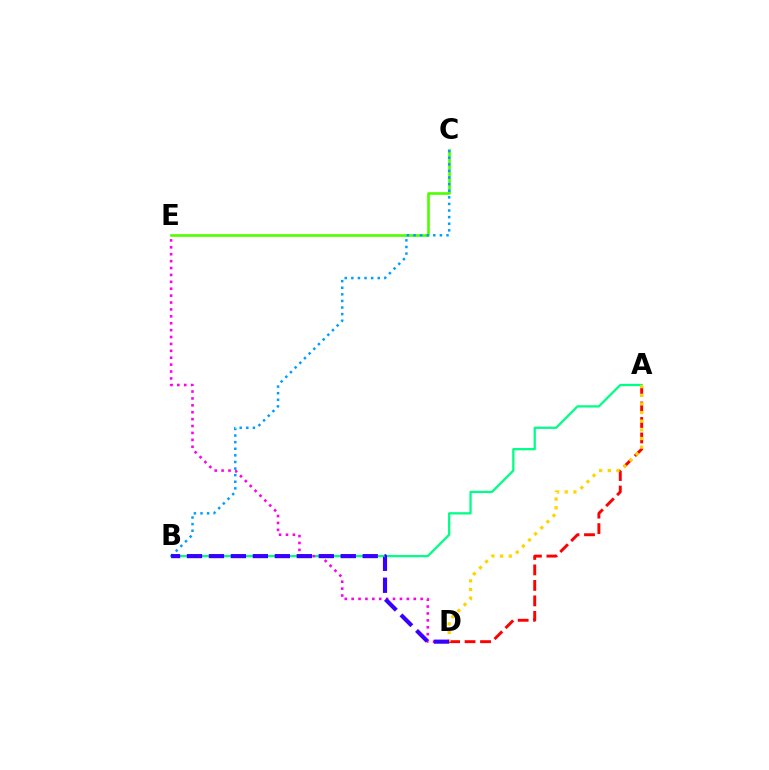{('A', 'D'): [{'color': '#ff0000', 'line_style': 'dashed', 'thickness': 2.1}, {'color': '#ffd500', 'line_style': 'dotted', 'thickness': 2.35}], ('A', 'B'): [{'color': '#00ff86', 'line_style': 'solid', 'thickness': 1.64}], ('C', 'E'): [{'color': '#4fff00', 'line_style': 'solid', 'thickness': 1.91}], ('D', 'E'): [{'color': '#ff00ed', 'line_style': 'dotted', 'thickness': 1.87}], ('B', 'C'): [{'color': '#009eff', 'line_style': 'dotted', 'thickness': 1.79}], ('B', 'D'): [{'color': '#3700ff', 'line_style': 'dashed', 'thickness': 2.98}]}